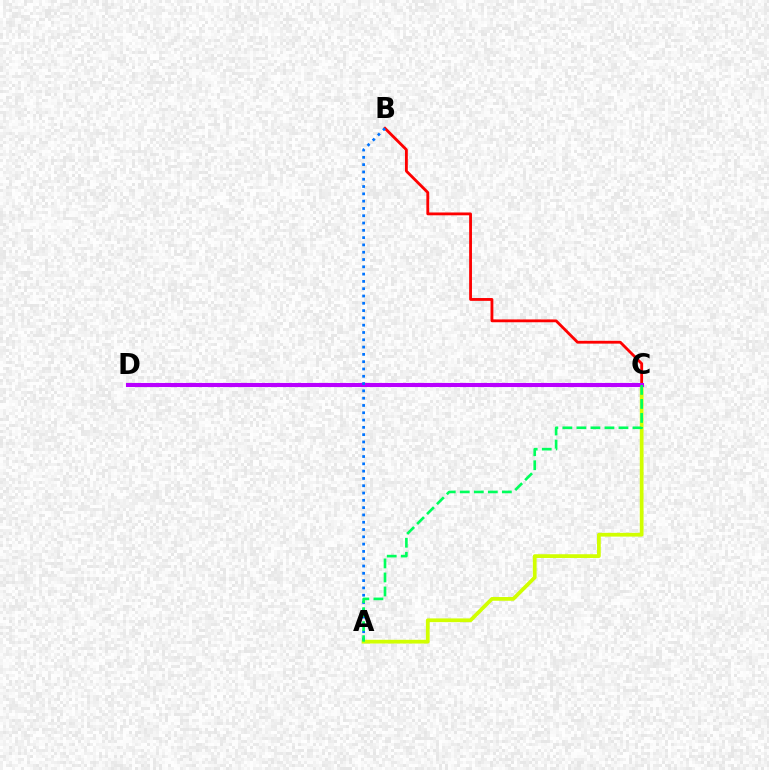{('A', 'C'): [{'color': '#d1ff00', 'line_style': 'solid', 'thickness': 2.69}, {'color': '#00ff5c', 'line_style': 'dashed', 'thickness': 1.9}], ('B', 'C'): [{'color': '#ff0000', 'line_style': 'solid', 'thickness': 2.03}], ('C', 'D'): [{'color': '#b900ff', 'line_style': 'solid', 'thickness': 2.94}], ('A', 'B'): [{'color': '#0074ff', 'line_style': 'dotted', 'thickness': 1.98}]}